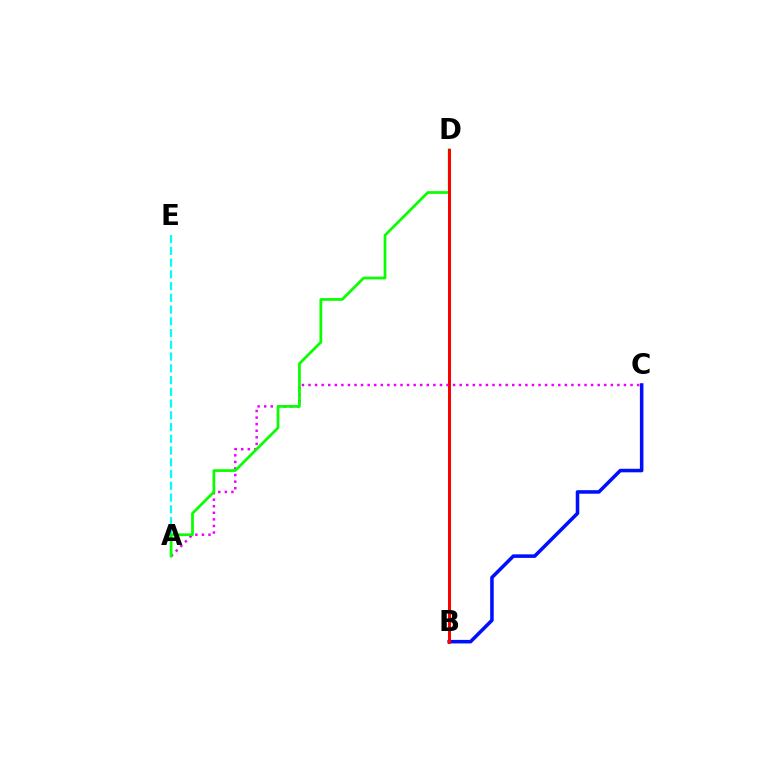{('A', 'C'): [{'color': '#ee00ff', 'line_style': 'dotted', 'thickness': 1.79}], ('B', 'C'): [{'color': '#0010ff', 'line_style': 'solid', 'thickness': 2.55}], ('A', 'E'): [{'color': '#00fff6', 'line_style': 'dashed', 'thickness': 1.6}], ('B', 'D'): [{'color': '#fcf500', 'line_style': 'dotted', 'thickness': 2.18}, {'color': '#ff0000', 'line_style': 'solid', 'thickness': 2.16}], ('A', 'D'): [{'color': '#08ff00', 'line_style': 'solid', 'thickness': 1.96}]}